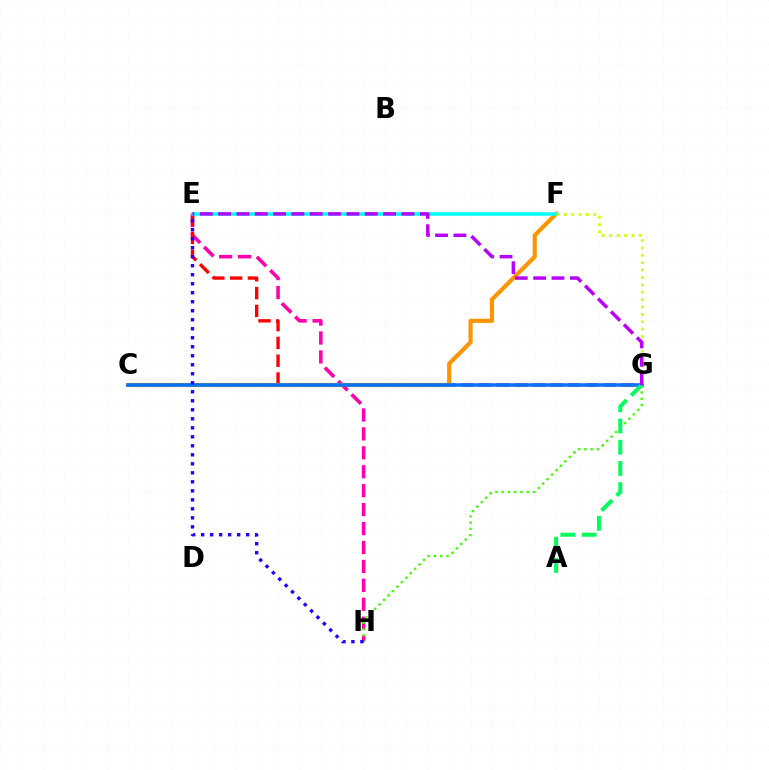{('E', 'H'): [{'color': '#ff00ac', 'line_style': 'dashed', 'thickness': 2.57}, {'color': '#2500ff', 'line_style': 'dotted', 'thickness': 2.45}], ('E', 'G'): [{'color': '#ff0000', 'line_style': 'dashed', 'thickness': 2.42}, {'color': '#b900ff', 'line_style': 'dashed', 'thickness': 2.49}], ('C', 'F'): [{'color': '#ff9400', 'line_style': 'solid', 'thickness': 2.99}], ('G', 'H'): [{'color': '#3dff00', 'line_style': 'dotted', 'thickness': 1.71}], ('E', 'F'): [{'color': '#00fff6', 'line_style': 'solid', 'thickness': 2.53}], ('F', 'G'): [{'color': '#d1ff00', 'line_style': 'dotted', 'thickness': 2.01}], ('C', 'G'): [{'color': '#0074ff', 'line_style': 'solid', 'thickness': 2.54}], ('A', 'G'): [{'color': '#00ff5c', 'line_style': 'dashed', 'thickness': 2.88}]}